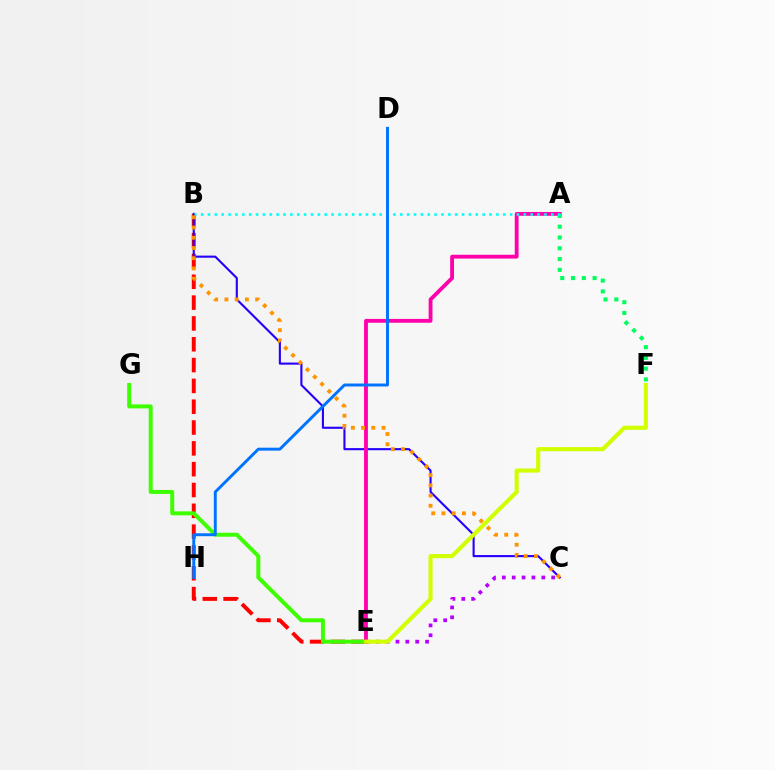{('B', 'E'): [{'color': '#ff0000', 'line_style': 'dashed', 'thickness': 2.83}], ('E', 'G'): [{'color': '#3dff00', 'line_style': 'solid', 'thickness': 2.86}], ('B', 'C'): [{'color': '#2500ff', 'line_style': 'solid', 'thickness': 1.52}, {'color': '#ff9400', 'line_style': 'dotted', 'thickness': 2.78}], ('C', 'E'): [{'color': '#b900ff', 'line_style': 'dotted', 'thickness': 2.68}], ('A', 'E'): [{'color': '#ff00ac', 'line_style': 'solid', 'thickness': 2.75}], ('A', 'F'): [{'color': '#00ff5c', 'line_style': 'dotted', 'thickness': 2.93}], ('A', 'B'): [{'color': '#00fff6', 'line_style': 'dotted', 'thickness': 1.87}], ('D', 'H'): [{'color': '#0074ff', 'line_style': 'solid', 'thickness': 2.12}], ('E', 'F'): [{'color': '#d1ff00', 'line_style': 'solid', 'thickness': 2.97}]}